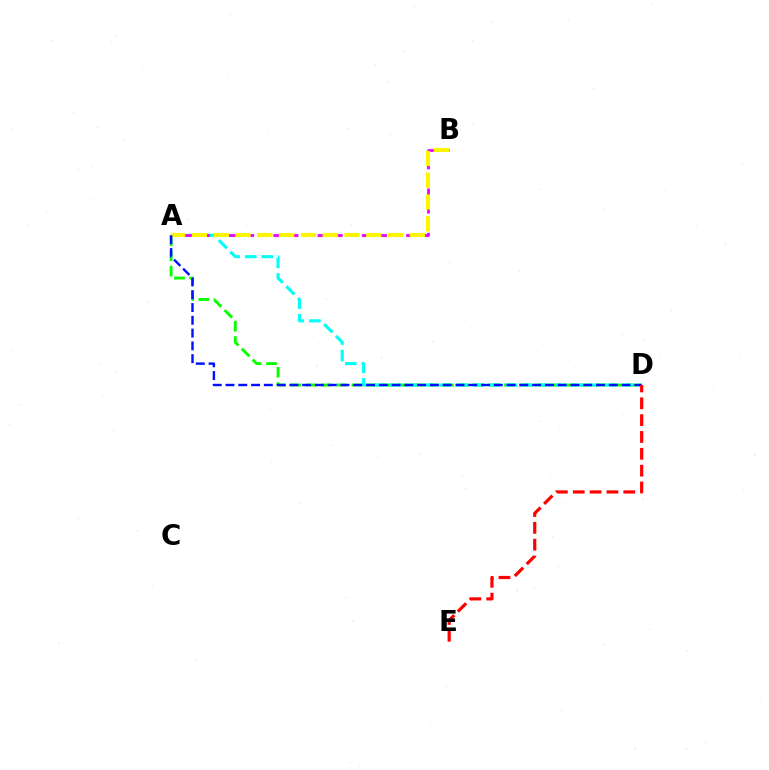{('A', 'D'): [{'color': '#08ff00', 'line_style': 'dashed', 'thickness': 2.07}, {'color': '#00fff6', 'line_style': 'dashed', 'thickness': 2.25}, {'color': '#0010ff', 'line_style': 'dashed', 'thickness': 1.74}], ('A', 'B'): [{'color': '#ee00ff', 'line_style': 'dashed', 'thickness': 2.0}, {'color': '#fcf500', 'line_style': 'dashed', 'thickness': 2.96}], ('D', 'E'): [{'color': '#ff0000', 'line_style': 'dashed', 'thickness': 2.29}]}